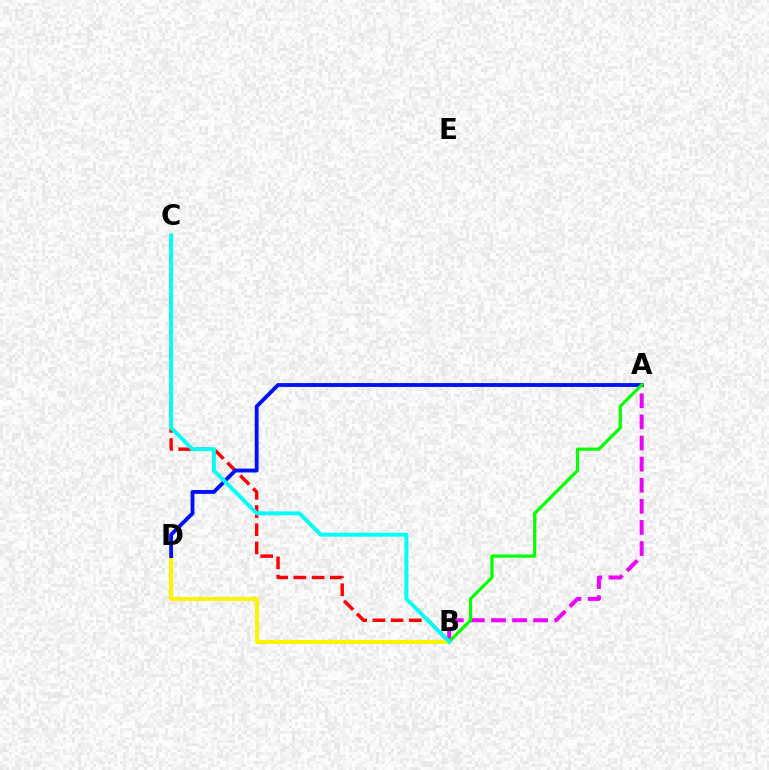{('B', 'C'): [{'color': '#ff0000', 'line_style': 'dashed', 'thickness': 2.47}, {'color': '#00fff6', 'line_style': 'solid', 'thickness': 2.83}], ('A', 'B'): [{'color': '#ee00ff', 'line_style': 'dashed', 'thickness': 2.87}, {'color': '#08ff00', 'line_style': 'solid', 'thickness': 2.32}], ('B', 'D'): [{'color': '#fcf500', 'line_style': 'solid', 'thickness': 2.93}], ('A', 'D'): [{'color': '#0010ff', 'line_style': 'solid', 'thickness': 2.77}]}